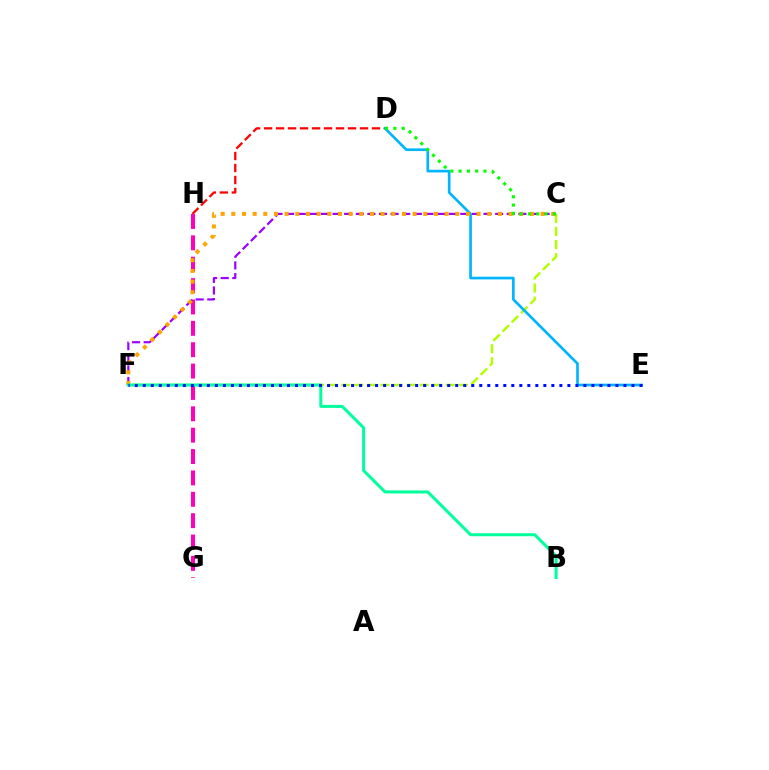{('D', 'H'): [{'color': '#ff0000', 'line_style': 'dashed', 'thickness': 1.63}], ('C', 'F'): [{'color': '#b3ff00', 'line_style': 'dashed', 'thickness': 1.78}, {'color': '#9b00ff', 'line_style': 'dashed', 'thickness': 1.58}, {'color': '#ffa500', 'line_style': 'dotted', 'thickness': 2.9}], ('G', 'H'): [{'color': '#ff00bd', 'line_style': 'dashed', 'thickness': 2.9}], ('D', 'E'): [{'color': '#00b5ff', 'line_style': 'solid', 'thickness': 1.93}], ('B', 'F'): [{'color': '#00ff9d', 'line_style': 'solid', 'thickness': 2.17}], ('E', 'F'): [{'color': '#0010ff', 'line_style': 'dotted', 'thickness': 2.18}], ('C', 'D'): [{'color': '#08ff00', 'line_style': 'dotted', 'thickness': 2.25}]}